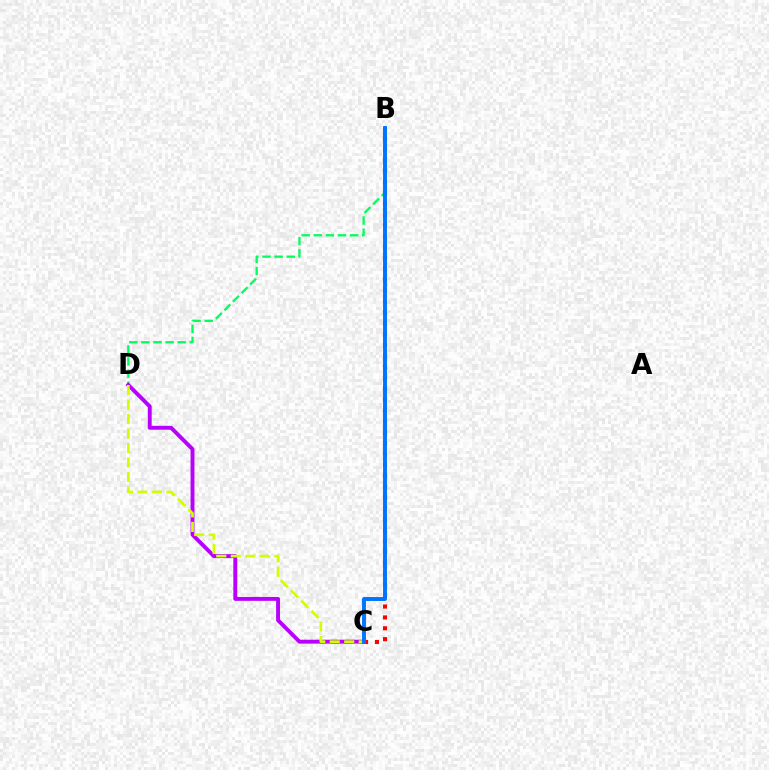{('B', 'D'): [{'color': '#00ff5c', 'line_style': 'dashed', 'thickness': 1.64}], ('B', 'C'): [{'color': '#ff0000', 'line_style': 'dotted', 'thickness': 2.96}, {'color': '#0074ff', 'line_style': 'solid', 'thickness': 2.82}], ('C', 'D'): [{'color': '#b900ff', 'line_style': 'solid', 'thickness': 2.81}, {'color': '#d1ff00', 'line_style': 'dashed', 'thickness': 1.97}]}